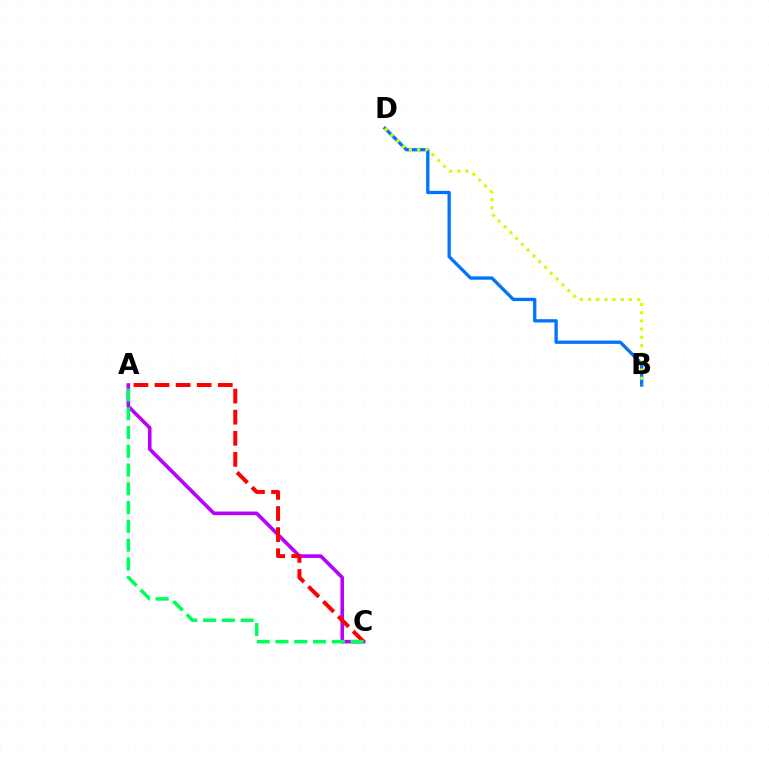{('B', 'D'): [{'color': '#0074ff', 'line_style': 'solid', 'thickness': 2.38}, {'color': '#d1ff00', 'line_style': 'dotted', 'thickness': 2.22}], ('A', 'C'): [{'color': '#b900ff', 'line_style': 'solid', 'thickness': 2.59}, {'color': '#ff0000', 'line_style': 'dashed', 'thickness': 2.87}, {'color': '#00ff5c', 'line_style': 'dashed', 'thickness': 2.55}]}